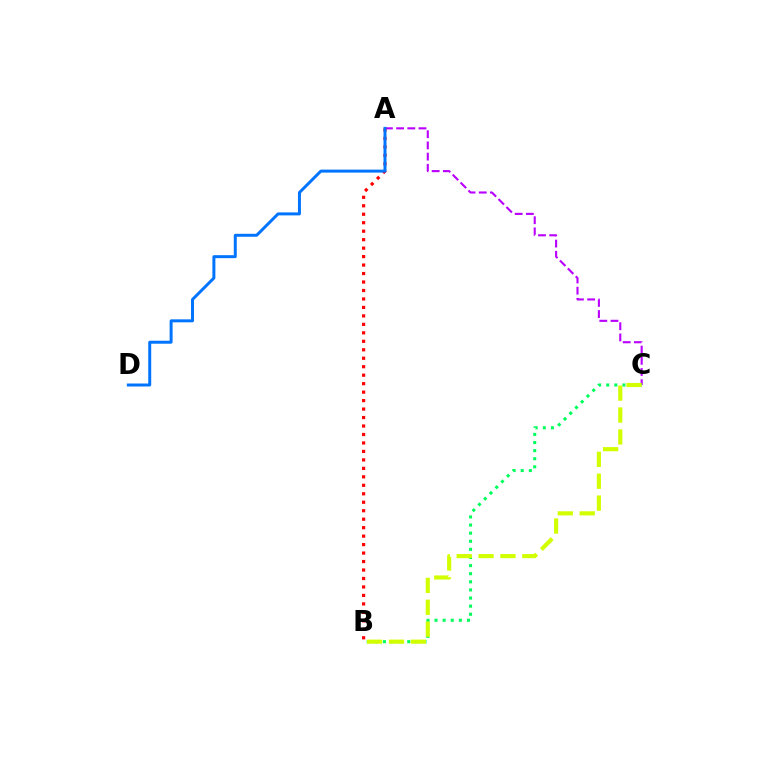{('A', 'C'): [{'color': '#b900ff', 'line_style': 'dashed', 'thickness': 1.52}], ('B', 'C'): [{'color': '#00ff5c', 'line_style': 'dotted', 'thickness': 2.2}, {'color': '#d1ff00', 'line_style': 'dashed', 'thickness': 2.97}], ('A', 'B'): [{'color': '#ff0000', 'line_style': 'dotted', 'thickness': 2.3}], ('A', 'D'): [{'color': '#0074ff', 'line_style': 'solid', 'thickness': 2.14}]}